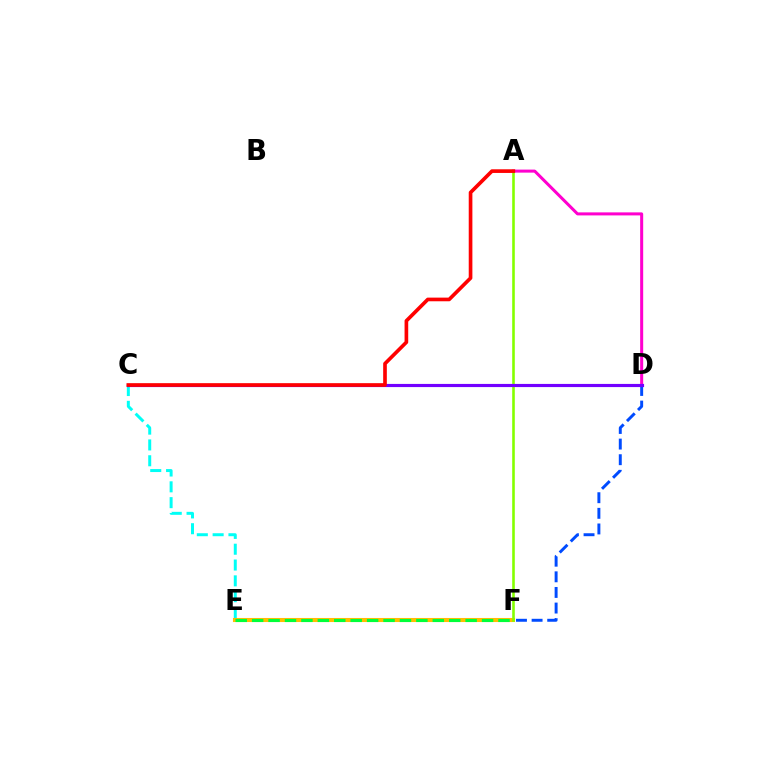{('A', 'D'): [{'color': '#ff00cf', 'line_style': 'solid', 'thickness': 2.18}], ('E', 'F'): [{'color': '#ffbd00', 'line_style': 'solid', 'thickness': 2.93}, {'color': '#00ff39', 'line_style': 'dashed', 'thickness': 2.23}], ('D', 'F'): [{'color': '#004bff', 'line_style': 'dashed', 'thickness': 2.12}], ('C', 'E'): [{'color': '#00fff6', 'line_style': 'dashed', 'thickness': 2.15}], ('A', 'F'): [{'color': '#84ff00', 'line_style': 'solid', 'thickness': 1.87}], ('C', 'D'): [{'color': '#7200ff', 'line_style': 'solid', 'thickness': 2.27}], ('A', 'C'): [{'color': '#ff0000', 'line_style': 'solid', 'thickness': 2.63}]}